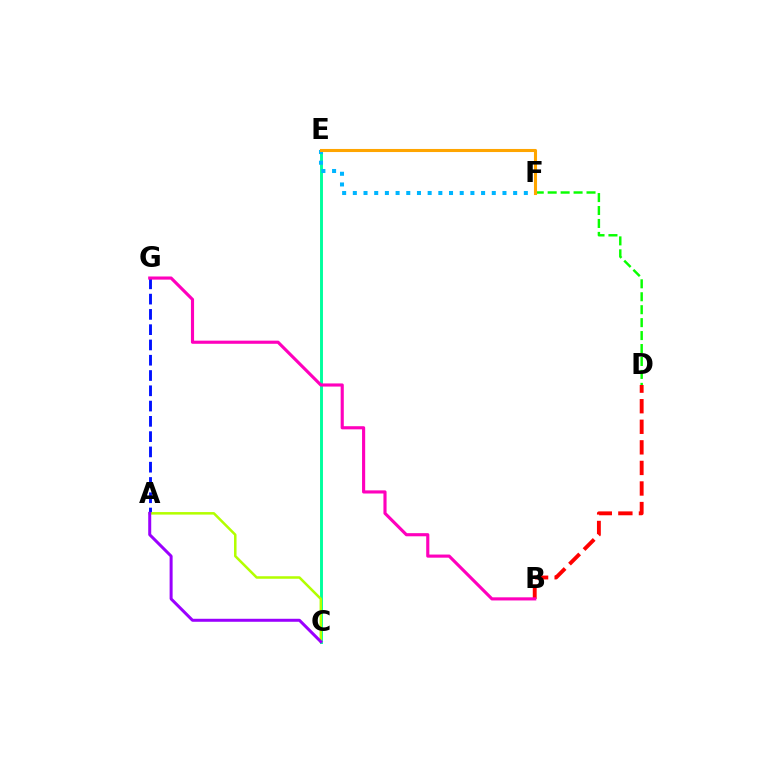{('C', 'E'): [{'color': '#00ff9d', 'line_style': 'solid', 'thickness': 2.1}], ('D', 'F'): [{'color': '#08ff00', 'line_style': 'dashed', 'thickness': 1.76}], ('A', 'G'): [{'color': '#0010ff', 'line_style': 'dashed', 'thickness': 2.08}], ('A', 'C'): [{'color': '#b3ff00', 'line_style': 'solid', 'thickness': 1.82}, {'color': '#9b00ff', 'line_style': 'solid', 'thickness': 2.16}], ('B', 'D'): [{'color': '#ff0000', 'line_style': 'dashed', 'thickness': 2.79}], ('E', 'F'): [{'color': '#00b5ff', 'line_style': 'dotted', 'thickness': 2.9}, {'color': '#ffa500', 'line_style': 'solid', 'thickness': 2.21}], ('B', 'G'): [{'color': '#ff00bd', 'line_style': 'solid', 'thickness': 2.25}]}